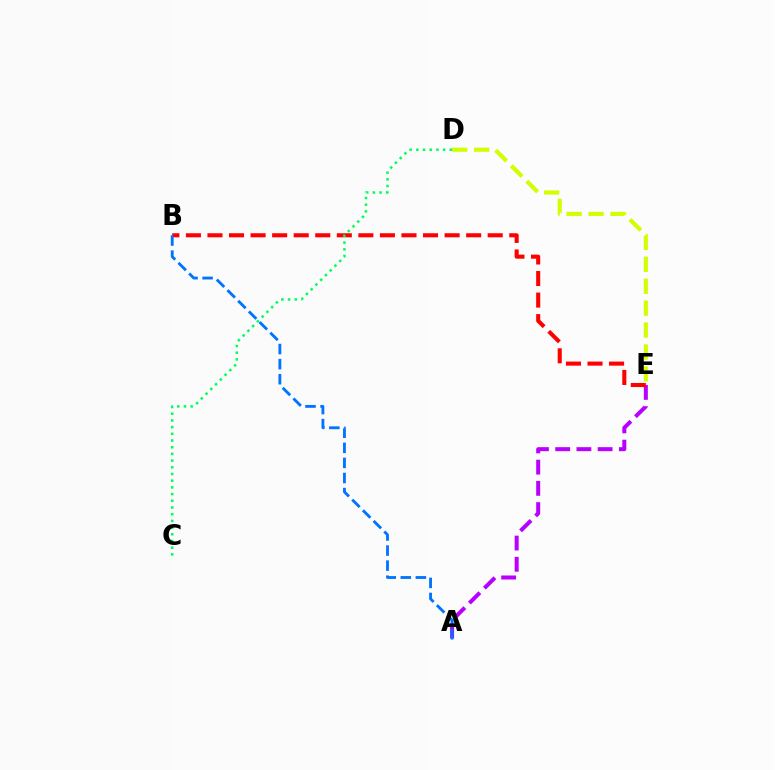{('A', 'E'): [{'color': '#b900ff', 'line_style': 'dashed', 'thickness': 2.88}], ('D', 'E'): [{'color': '#d1ff00', 'line_style': 'dashed', 'thickness': 2.98}], ('B', 'E'): [{'color': '#ff0000', 'line_style': 'dashed', 'thickness': 2.93}], ('A', 'B'): [{'color': '#0074ff', 'line_style': 'dashed', 'thickness': 2.05}], ('C', 'D'): [{'color': '#00ff5c', 'line_style': 'dotted', 'thickness': 1.82}]}